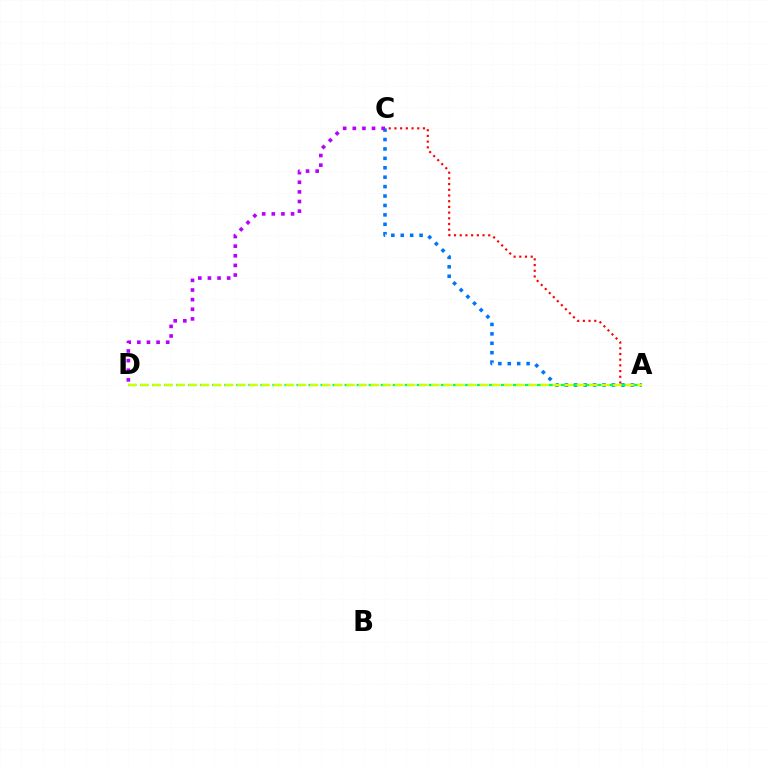{('A', 'C'): [{'color': '#ff0000', 'line_style': 'dotted', 'thickness': 1.55}, {'color': '#0074ff', 'line_style': 'dotted', 'thickness': 2.56}], ('A', 'D'): [{'color': '#00ff5c', 'line_style': 'dashed', 'thickness': 1.63}, {'color': '#d1ff00', 'line_style': 'dashed', 'thickness': 1.65}], ('C', 'D'): [{'color': '#b900ff', 'line_style': 'dotted', 'thickness': 2.62}]}